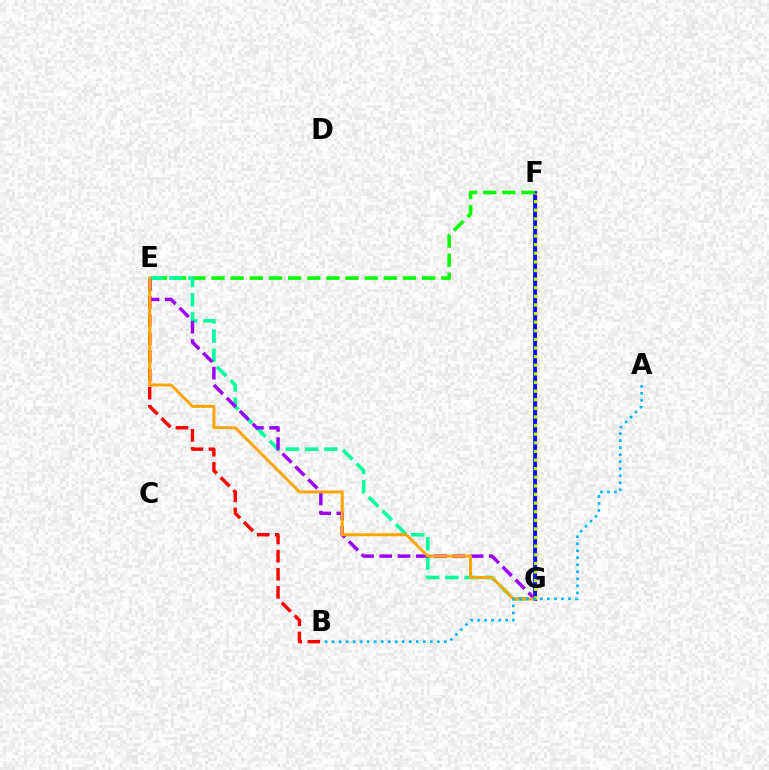{('F', 'G'): [{'color': '#ff00bd', 'line_style': 'solid', 'thickness': 2.42}, {'color': '#0010ff', 'line_style': 'solid', 'thickness': 2.68}, {'color': '#b3ff00', 'line_style': 'dotted', 'thickness': 2.34}], ('B', 'E'): [{'color': '#ff0000', 'line_style': 'dashed', 'thickness': 2.46}], ('E', 'F'): [{'color': '#08ff00', 'line_style': 'dashed', 'thickness': 2.6}], ('E', 'G'): [{'color': '#00ff9d', 'line_style': 'dashed', 'thickness': 2.61}, {'color': '#9b00ff', 'line_style': 'dashed', 'thickness': 2.48}, {'color': '#ffa500', 'line_style': 'solid', 'thickness': 2.14}], ('A', 'B'): [{'color': '#00b5ff', 'line_style': 'dotted', 'thickness': 1.91}]}